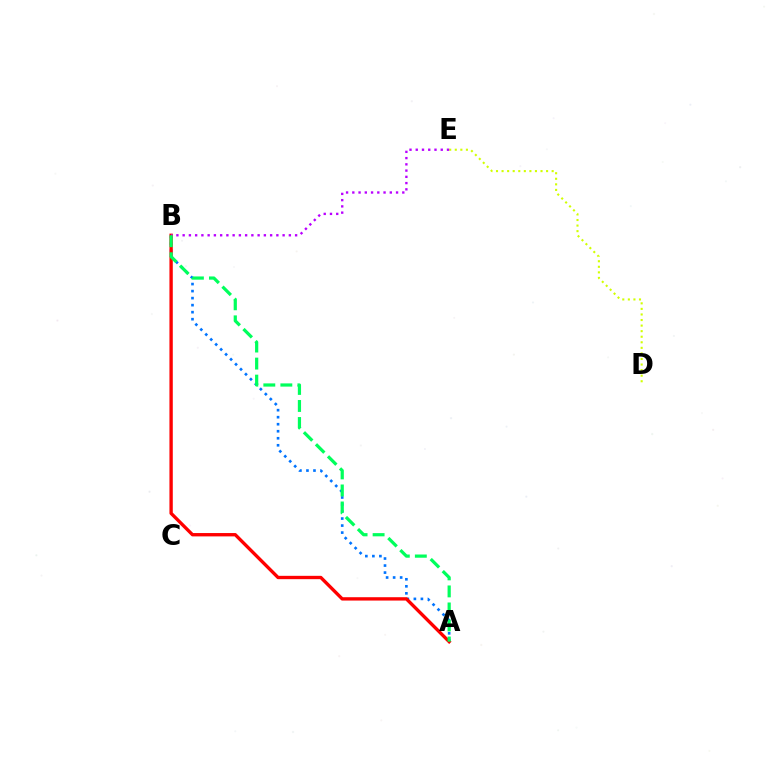{('A', 'B'): [{'color': '#0074ff', 'line_style': 'dotted', 'thickness': 1.91}, {'color': '#ff0000', 'line_style': 'solid', 'thickness': 2.41}, {'color': '#00ff5c', 'line_style': 'dashed', 'thickness': 2.31}], ('D', 'E'): [{'color': '#d1ff00', 'line_style': 'dotted', 'thickness': 1.51}], ('B', 'E'): [{'color': '#b900ff', 'line_style': 'dotted', 'thickness': 1.7}]}